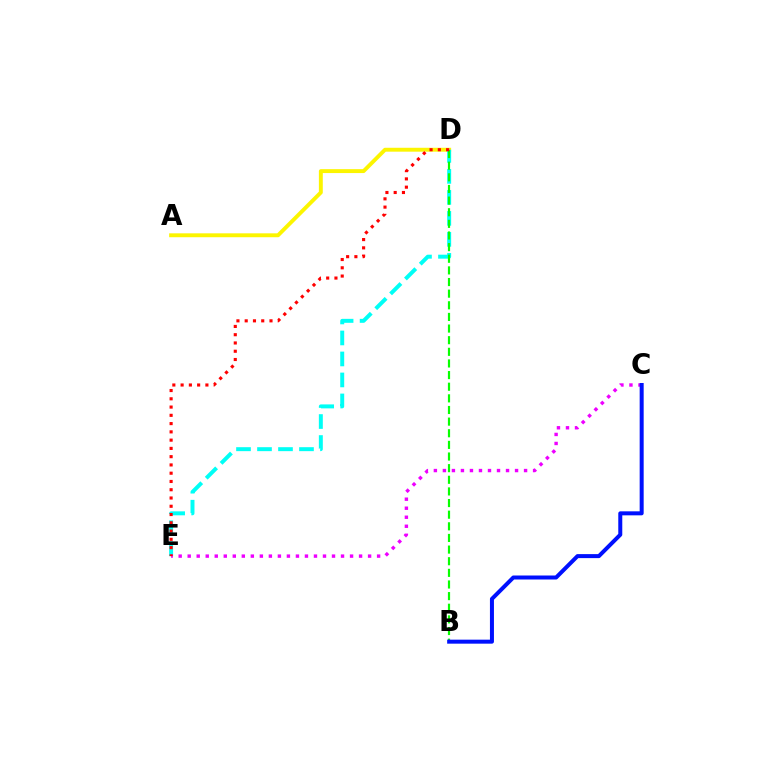{('A', 'D'): [{'color': '#fcf500', 'line_style': 'solid', 'thickness': 2.81}], ('D', 'E'): [{'color': '#00fff6', 'line_style': 'dashed', 'thickness': 2.85}, {'color': '#ff0000', 'line_style': 'dotted', 'thickness': 2.25}], ('B', 'D'): [{'color': '#08ff00', 'line_style': 'dashed', 'thickness': 1.58}], ('C', 'E'): [{'color': '#ee00ff', 'line_style': 'dotted', 'thickness': 2.45}], ('B', 'C'): [{'color': '#0010ff', 'line_style': 'solid', 'thickness': 2.88}]}